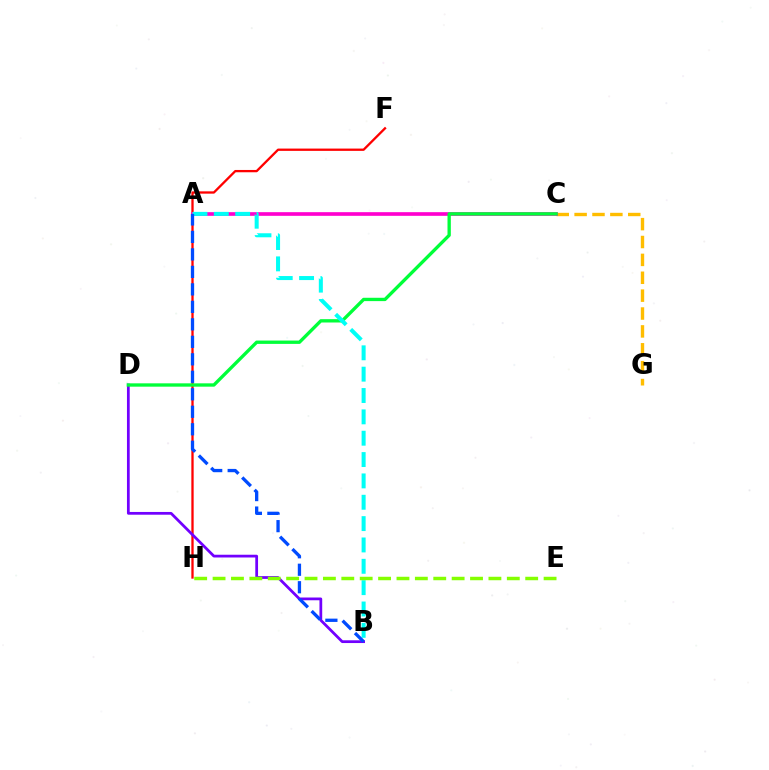{('C', 'G'): [{'color': '#ffbd00', 'line_style': 'dashed', 'thickness': 2.43}], ('F', 'H'): [{'color': '#ff0000', 'line_style': 'solid', 'thickness': 1.66}], ('B', 'D'): [{'color': '#7200ff', 'line_style': 'solid', 'thickness': 1.98}], ('A', 'C'): [{'color': '#ff00cf', 'line_style': 'solid', 'thickness': 2.64}], ('C', 'D'): [{'color': '#00ff39', 'line_style': 'solid', 'thickness': 2.4}], ('A', 'B'): [{'color': '#00fff6', 'line_style': 'dashed', 'thickness': 2.9}, {'color': '#004bff', 'line_style': 'dashed', 'thickness': 2.38}], ('E', 'H'): [{'color': '#84ff00', 'line_style': 'dashed', 'thickness': 2.5}]}